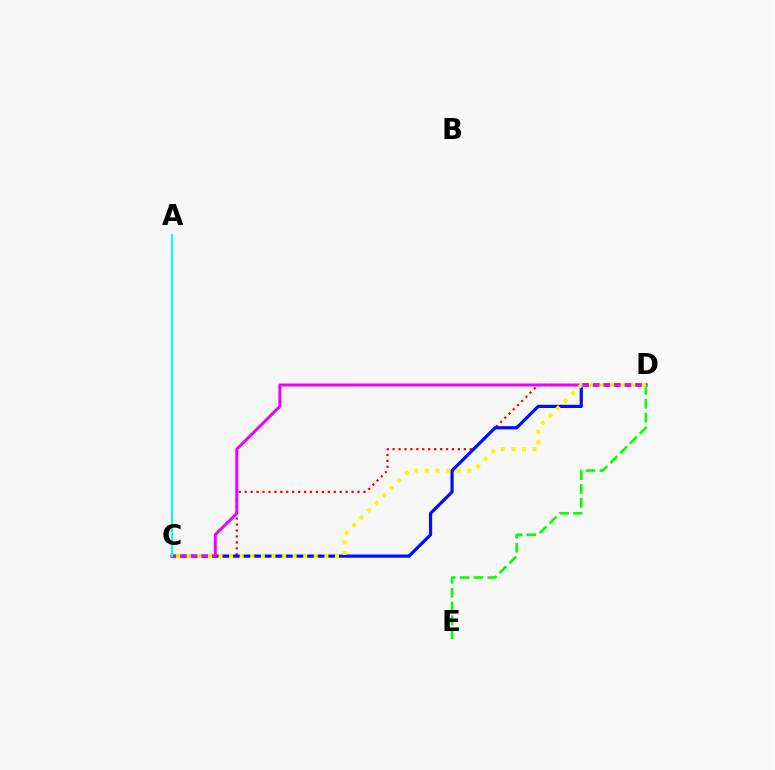{('C', 'D'): [{'color': '#ff0000', 'line_style': 'dotted', 'thickness': 1.61}, {'color': '#0010ff', 'line_style': 'solid', 'thickness': 2.32}, {'color': '#ee00ff', 'line_style': 'solid', 'thickness': 2.17}, {'color': '#fcf500', 'line_style': 'dotted', 'thickness': 2.88}], ('D', 'E'): [{'color': '#08ff00', 'line_style': 'dashed', 'thickness': 1.88}], ('A', 'C'): [{'color': '#00fff6', 'line_style': 'solid', 'thickness': 1.51}]}